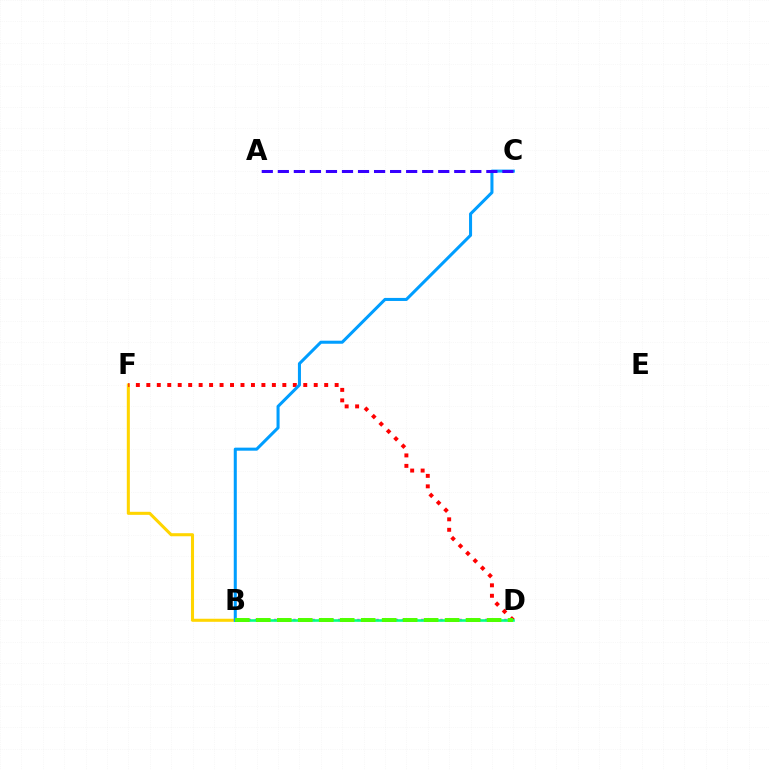{('B', 'D'): [{'color': '#ff00ed', 'line_style': 'dotted', 'thickness': 1.74}, {'color': '#00ff86', 'line_style': 'solid', 'thickness': 1.86}, {'color': '#4fff00', 'line_style': 'dashed', 'thickness': 2.85}], ('B', 'F'): [{'color': '#ffd500', 'line_style': 'solid', 'thickness': 2.2}], ('D', 'F'): [{'color': '#ff0000', 'line_style': 'dotted', 'thickness': 2.84}], ('B', 'C'): [{'color': '#009eff', 'line_style': 'solid', 'thickness': 2.19}], ('A', 'C'): [{'color': '#3700ff', 'line_style': 'dashed', 'thickness': 2.18}]}